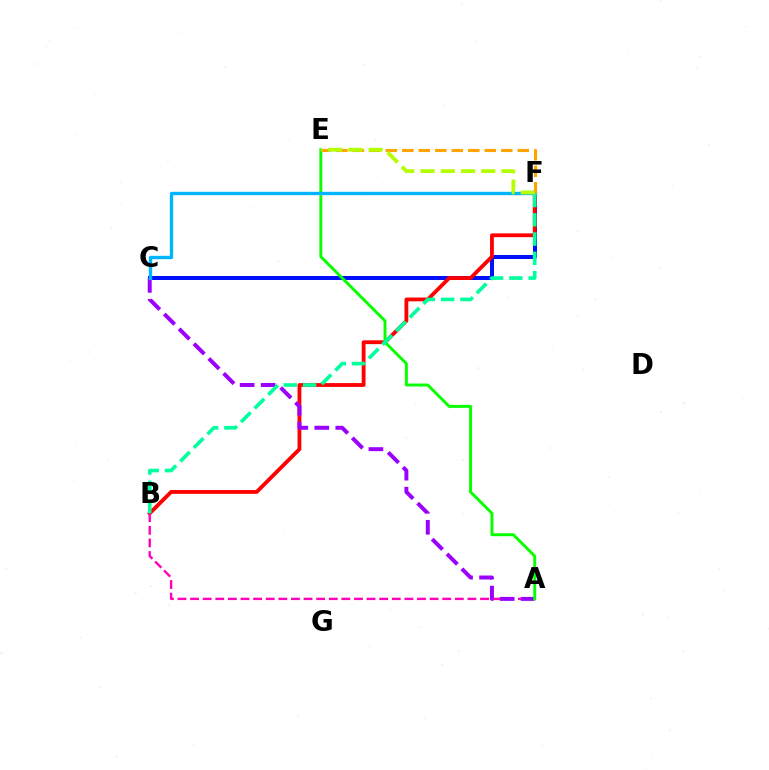{('C', 'F'): [{'color': '#0010ff', 'line_style': 'solid', 'thickness': 2.88}, {'color': '#00b5ff', 'line_style': 'solid', 'thickness': 2.41}], ('B', 'F'): [{'color': '#ff0000', 'line_style': 'solid', 'thickness': 2.75}, {'color': '#00ff9d', 'line_style': 'dashed', 'thickness': 2.62}], ('A', 'B'): [{'color': '#ff00bd', 'line_style': 'dashed', 'thickness': 1.71}], ('A', 'C'): [{'color': '#9b00ff', 'line_style': 'dashed', 'thickness': 2.85}], ('A', 'E'): [{'color': '#08ff00', 'line_style': 'solid', 'thickness': 2.11}], ('E', 'F'): [{'color': '#ffa500', 'line_style': 'dashed', 'thickness': 2.24}, {'color': '#b3ff00', 'line_style': 'dashed', 'thickness': 2.75}]}